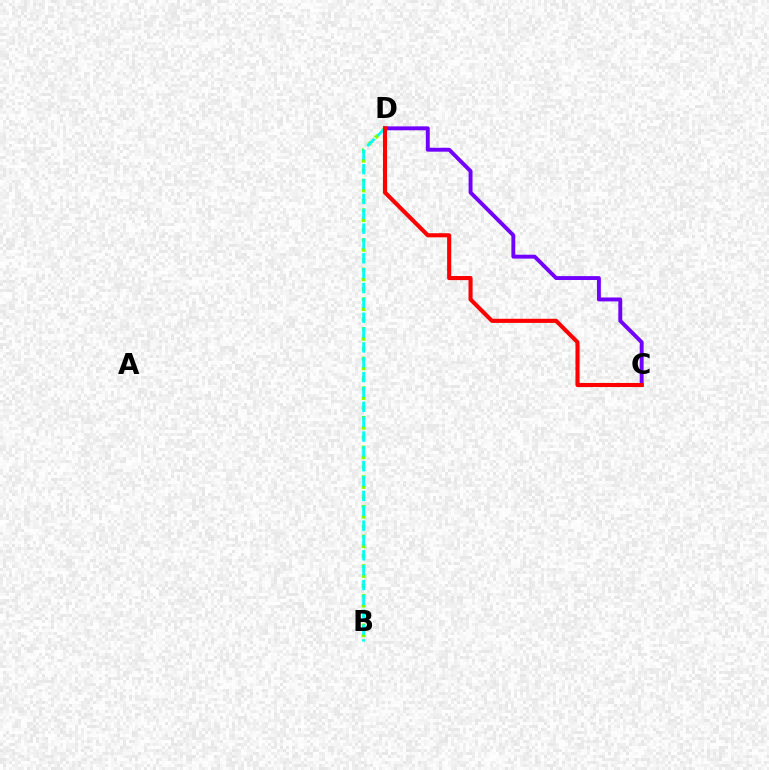{('B', 'D'): [{'color': '#84ff00', 'line_style': 'dotted', 'thickness': 2.69}, {'color': '#00fff6', 'line_style': 'dashed', 'thickness': 2.02}], ('C', 'D'): [{'color': '#7200ff', 'line_style': 'solid', 'thickness': 2.81}, {'color': '#ff0000', 'line_style': 'solid', 'thickness': 2.95}]}